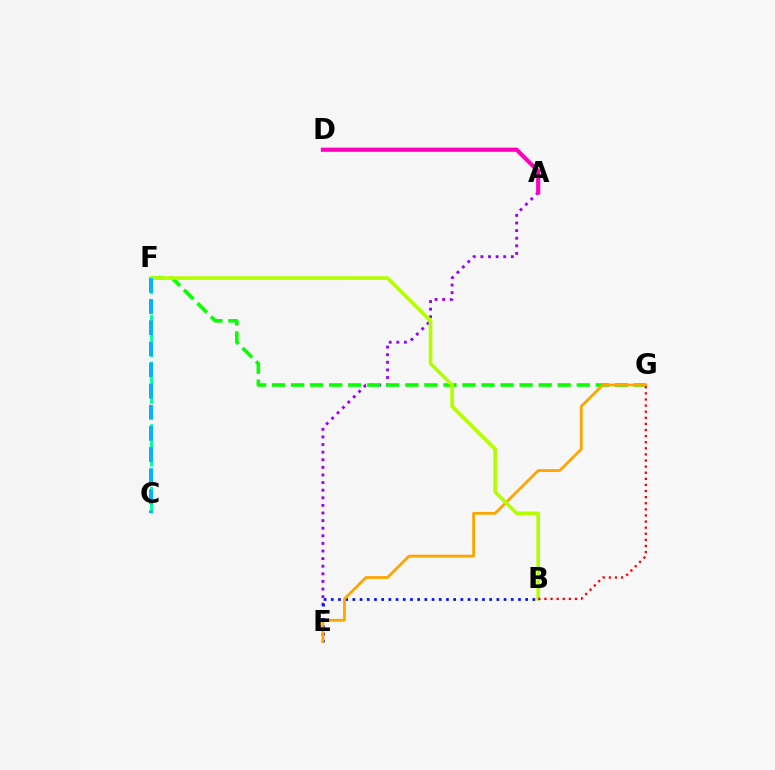{('A', 'E'): [{'color': '#9b00ff', 'line_style': 'dotted', 'thickness': 2.07}], ('B', 'E'): [{'color': '#0010ff', 'line_style': 'dotted', 'thickness': 1.96}], ('F', 'G'): [{'color': '#08ff00', 'line_style': 'dashed', 'thickness': 2.59}], ('E', 'G'): [{'color': '#ffa500', 'line_style': 'solid', 'thickness': 2.0}], ('C', 'F'): [{'color': '#00ff9d', 'line_style': 'dashed', 'thickness': 2.13}, {'color': '#00b5ff', 'line_style': 'dashed', 'thickness': 2.87}], ('B', 'F'): [{'color': '#b3ff00', 'line_style': 'solid', 'thickness': 2.63}], ('A', 'D'): [{'color': '#ff00bd', 'line_style': 'solid', 'thickness': 2.99}], ('B', 'G'): [{'color': '#ff0000', 'line_style': 'dotted', 'thickness': 1.66}]}